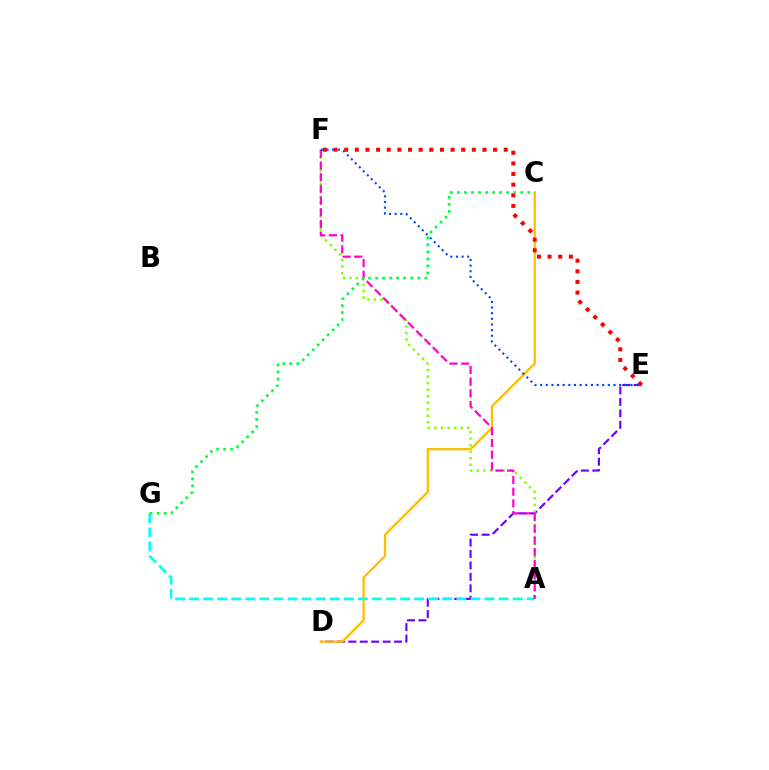{('D', 'E'): [{'color': '#7200ff', 'line_style': 'dashed', 'thickness': 1.55}], ('C', 'D'): [{'color': '#ffbd00', 'line_style': 'solid', 'thickness': 1.64}], ('A', 'G'): [{'color': '#00fff6', 'line_style': 'dashed', 'thickness': 1.91}], ('A', 'F'): [{'color': '#84ff00', 'line_style': 'dotted', 'thickness': 1.78}, {'color': '#ff00cf', 'line_style': 'dashed', 'thickness': 1.59}], ('E', 'F'): [{'color': '#ff0000', 'line_style': 'dotted', 'thickness': 2.89}, {'color': '#004bff', 'line_style': 'dotted', 'thickness': 1.53}], ('C', 'G'): [{'color': '#00ff39', 'line_style': 'dotted', 'thickness': 1.91}]}